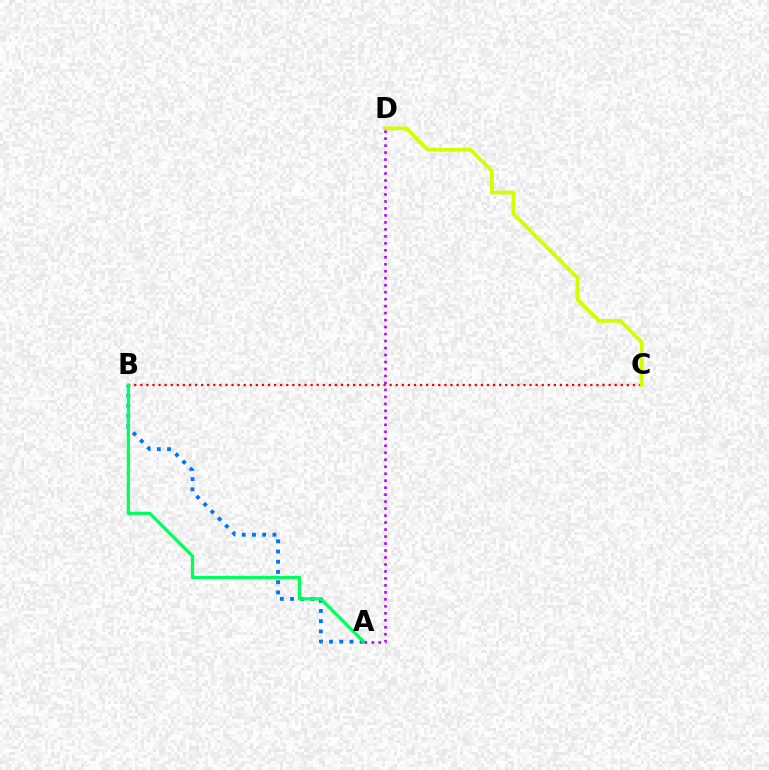{('B', 'C'): [{'color': '#ff0000', 'line_style': 'dotted', 'thickness': 1.65}], ('A', 'B'): [{'color': '#0074ff', 'line_style': 'dotted', 'thickness': 2.78}, {'color': '#00ff5c', 'line_style': 'solid', 'thickness': 2.31}], ('C', 'D'): [{'color': '#d1ff00', 'line_style': 'solid', 'thickness': 2.71}], ('A', 'D'): [{'color': '#b900ff', 'line_style': 'dotted', 'thickness': 1.9}]}